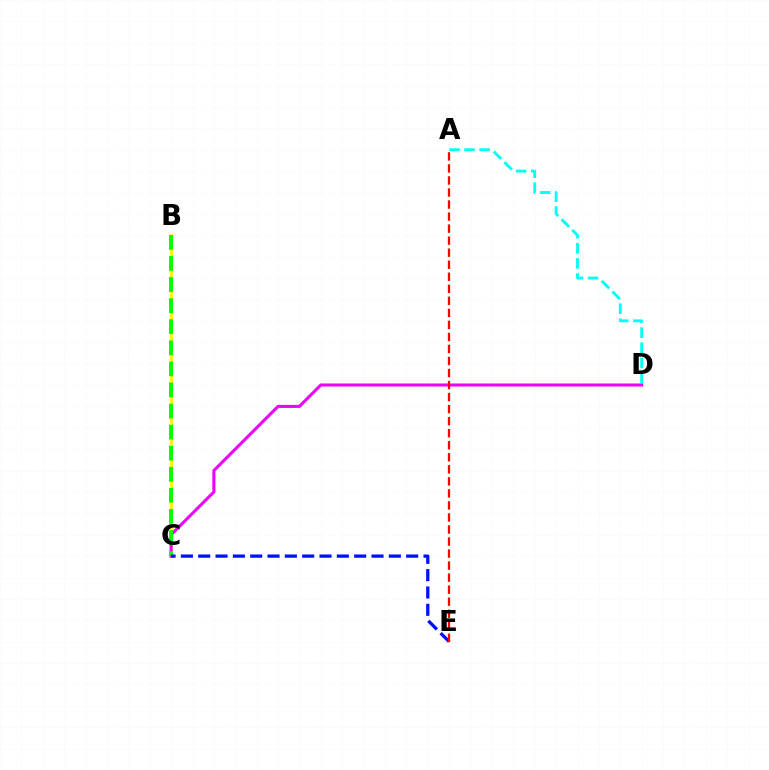{('B', 'C'): [{'color': '#fcf500', 'line_style': 'solid', 'thickness': 2.02}, {'color': '#08ff00', 'line_style': 'dashed', 'thickness': 2.86}], ('A', 'D'): [{'color': '#00fff6', 'line_style': 'dashed', 'thickness': 2.05}], ('C', 'D'): [{'color': '#ee00ff', 'line_style': 'solid', 'thickness': 2.2}], ('C', 'E'): [{'color': '#0010ff', 'line_style': 'dashed', 'thickness': 2.35}], ('A', 'E'): [{'color': '#ff0000', 'line_style': 'dashed', 'thickness': 1.63}]}